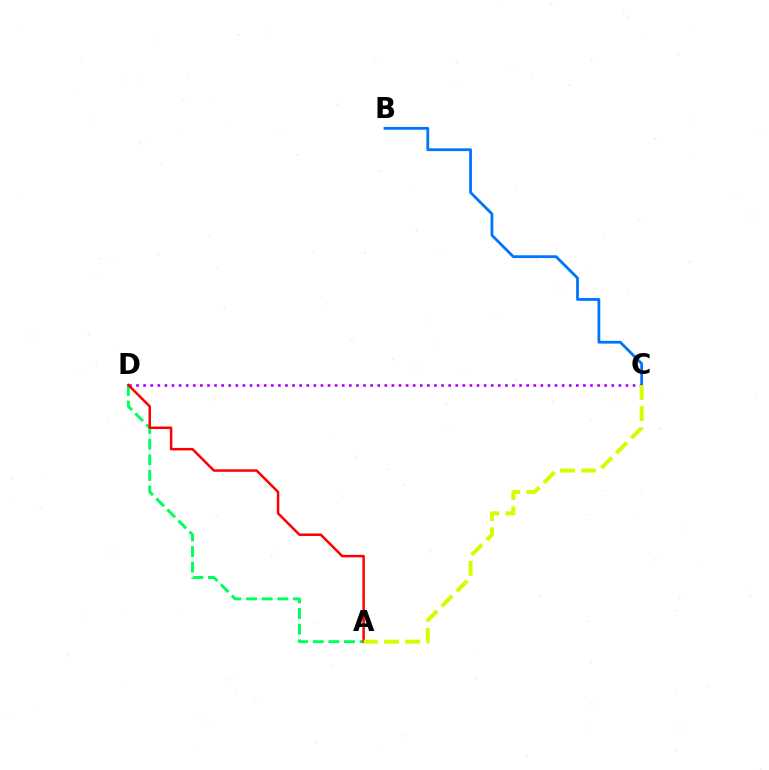{('B', 'C'): [{'color': '#0074ff', 'line_style': 'solid', 'thickness': 2.01}], ('C', 'D'): [{'color': '#b900ff', 'line_style': 'dotted', 'thickness': 1.93}], ('A', 'D'): [{'color': '#00ff5c', 'line_style': 'dashed', 'thickness': 2.12}, {'color': '#ff0000', 'line_style': 'solid', 'thickness': 1.8}], ('A', 'C'): [{'color': '#d1ff00', 'line_style': 'dashed', 'thickness': 2.88}]}